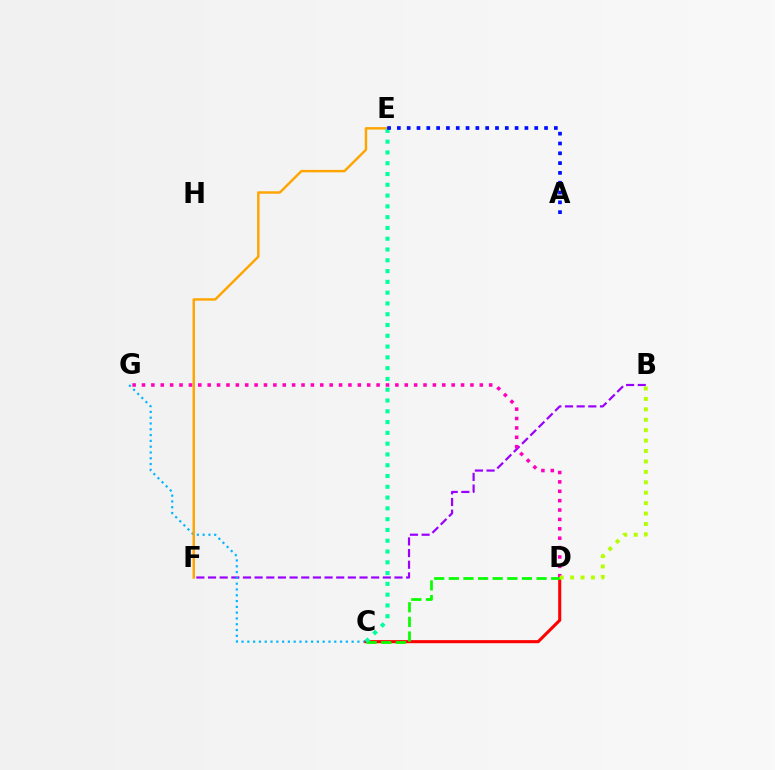{('B', 'F'): [{'color': '#9b00ff', 'line_style': 'dashed', 'thickness': 1.58}], ('C', 'G'): [{'color': '#00b5ff', 'line_style': 'dotted', 'thickness': 1.57}], ('C', 'D'): [{'color': '#ff0000', 'line_style': 'solid', 'thickness': 2.21}, {'color': '#08ff00', 'line_style': 'dashed', 'thickness': 1.99}], ('E', 'F'): [{'color': '#ffa500', 'line_style': 'solid', 'thickness': 1.76}], ('D', 'G'): [{'color': '#ff00bd', 'line_style': 'dotted', 'thickness': 2.55}], ('C', 'E'): [{'color': '#00ff9d', 'line_style': 'dotted', 'thickness': 2.93}], ('B', 'D'): [{'color': '#b3ff00', 'line_style': 'dotted', 'thickness': 2.83}], ('A', 'E'): [{'color': '#0010ff', 'line_style': 'dotted', 'thickness': 2.67}]}